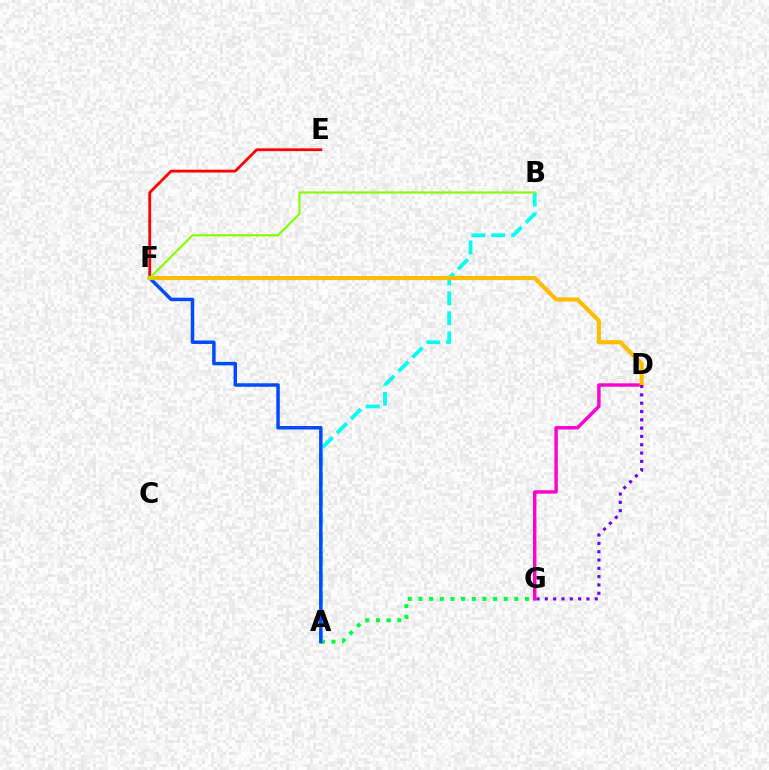{('A', 'G'): [{'color': '#00ff39', 'line_style': 'dotted', 'thickness': 2.9}], ('E', 'F'): [{'color': '#ff0000', 'line_style': 'solid', 'thickness': 2.0}], ('D', 'G'): [{'color': '#ff00cf', 'line_style': 'solid', 'thickness': 2.46}, {'color': '#7200ff', 'line_style': 'dotted', 'thickness': 2.26}], ('A', 'B'): [{'color': '#00fff6', 'line_style': 'dashed', 'thickness': 2.71}], ('A', 'F'): [{'color': '#004bff', 'line_style': 'solid', 'thickness': 2.5}], ('D', 'F'): [{'color': '#ffbd00', 'line_style': 'solid', 'thickness': 2.99}], ('B', 'F'): [{'color': '#84ff00', 'line_style': 'solid', 'thickness': 1.57}]}